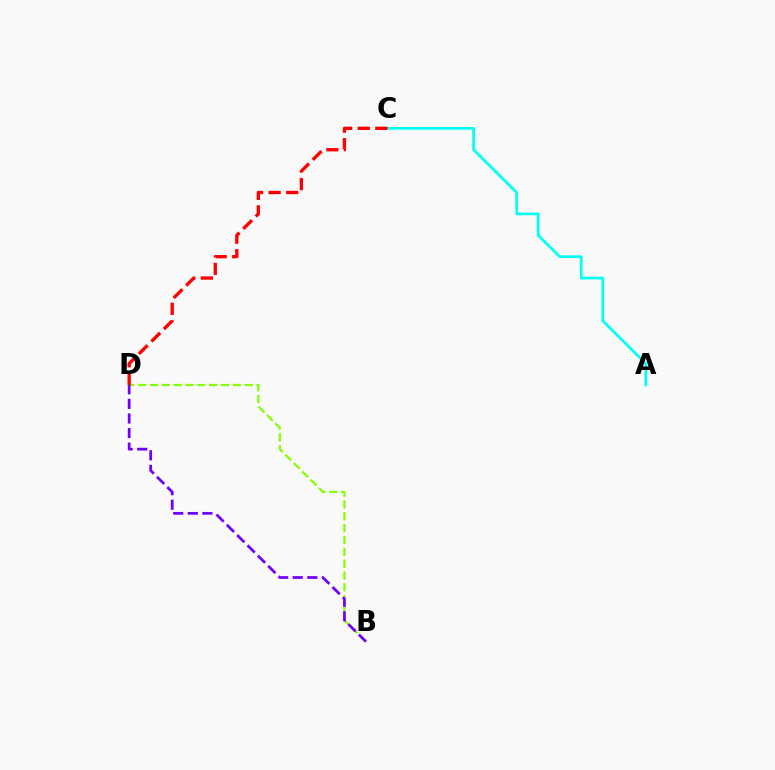{('A', 'C'): [{'color': '#00fff6', 'line_style': 'solid', 'thickness': 1.95}], ('B', 'D'): [{'color': '#84ff00', 'line_style': 'dashed', 'thickness': 1.61}, {'color': '#7200ff', 'line_style': 'dashed', 'thickness': 1.98}], ('C', 'D'): [{'color': '#ff0000', 'line_style': 'dashed', 'thickness': 2.39}]}